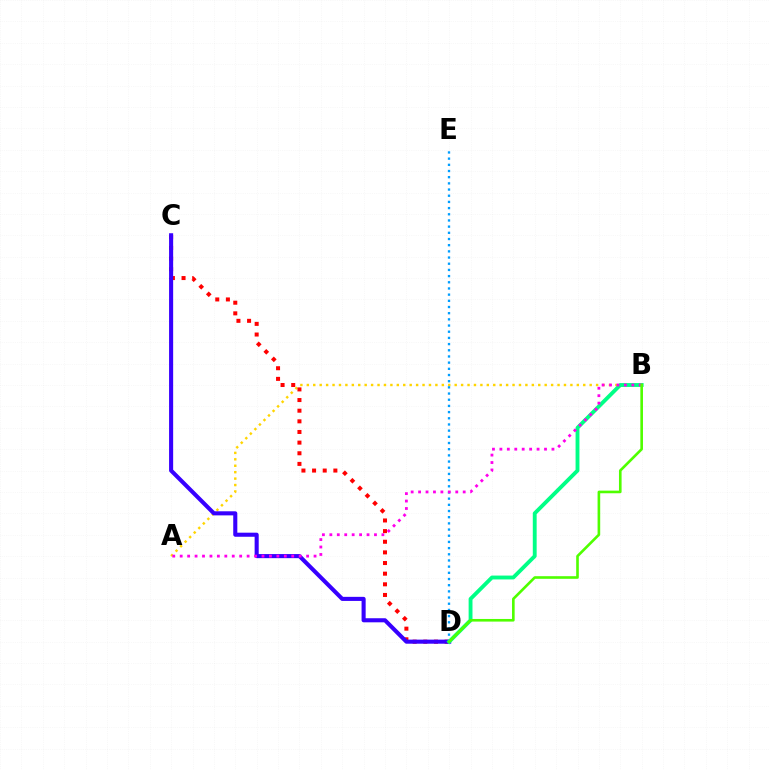{('A', 'B'): [{'color': '#ffd500', 'line_style': 'dotted', 'thickness': 1.75}, {'color': '#ff00ed', 'line_style': 'dotted', 'thickness': 2.02}], ('C', 'D'): [{'color': '#ff0000', 'line_style': 'dotted', 'thickness': 2.89}, {'color': '#3700ff', 'line_style': 'solid', 'thickness': 2.94}], ('D', 'E'): [{'color': '#009eff', 'line_style': 'dotted', 'thickness': 1.68}], ('B', 'D'): [{'color': '#00ff86', 'line_style': 'solid', 'thickness': 2.78}, {'color': '#4fff00', 'line_style': 'solid', 'thickness': 1.89}]}